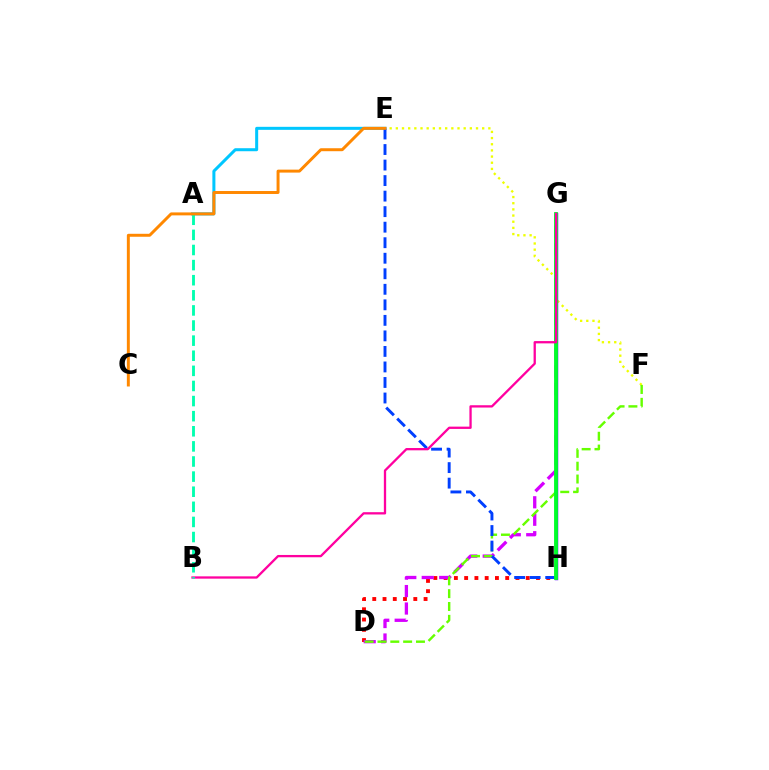{('D', 'H'): [{'color': '#ff0000', 'line_style': 'dotted', 'thickness': 2.79}], ('E', 'F'): [{'color': '#eeff00', 'line_style': 'dotted', 'thickness': 1.68}], ('A', 'E'): [{'color': '#00c7ff', 'line_style': 'solid', 'thickness': 2.17}], ('D', 'G'): [{'color': '#d600ff', 'line_style': 'dashed', 'thickness': 2.37}], ('D', 'F'): [{'color': '#66ff00', 'line_style': 'dashed', 'thickness': 1.74}], ('E', 'H'): [{'color': '#003fff', 'line_style': 'dashed', 'thickness': 2.11}], ('G', 'H'): [{'color': '#4f00ff', 'line_style': 'solid', 'thickness': 2.48}, {'color': '#00ff27', 'line_style': 'solid', 'thickness': 2.74}], ('B', 'G'): [{'color': '#ff00a0', 'line_style': 'solid', 'thickness': 1.65}], ('A', 'B'): [{'color': '#00ffaf', 'line_style': 'dashed', 'thickness': 2.05}], ('C', 'E'): [{'color': '#ff8800', 'line_style': 'solid', 'thickness': 2.13}]}